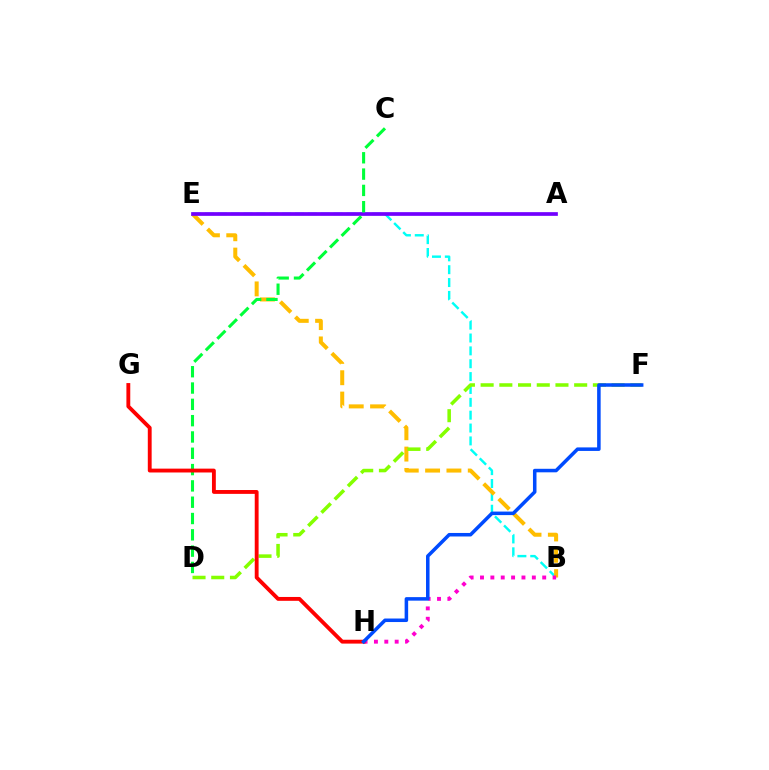{('B', 'E'): [{'color': '#00fff6', 'line_style': 'dashed', 'thickness': 1.75}, {'color': '#ffbd00', 'line_style': 'dashed', 'thickness': 2.9}], ('D', 'F'): [{'color': '#84ff00', 'line_style': 'dashed', 'thickness': 2.54}], ('A', 'E'): [{'color': '#7200ff', 'line_style': 'solid', 'thickness': 2.66}], ('C', 'D'): [{'color': '#00ff39', 'line_style': 'dashed', 'thickness': 2.22}], ('B', 'H'): [{'color': '#ff00cf', 'line_style': 'dotted', 'thickness': 2.82}], ('G', 'H'): [{'color': '#ff0000', 'line_style': 'solid', 'thickness': 2.77}], ('F', 'H'): [{'color': '#004bff', 'line_style': 'solid', 'thickness': 2.54}]}